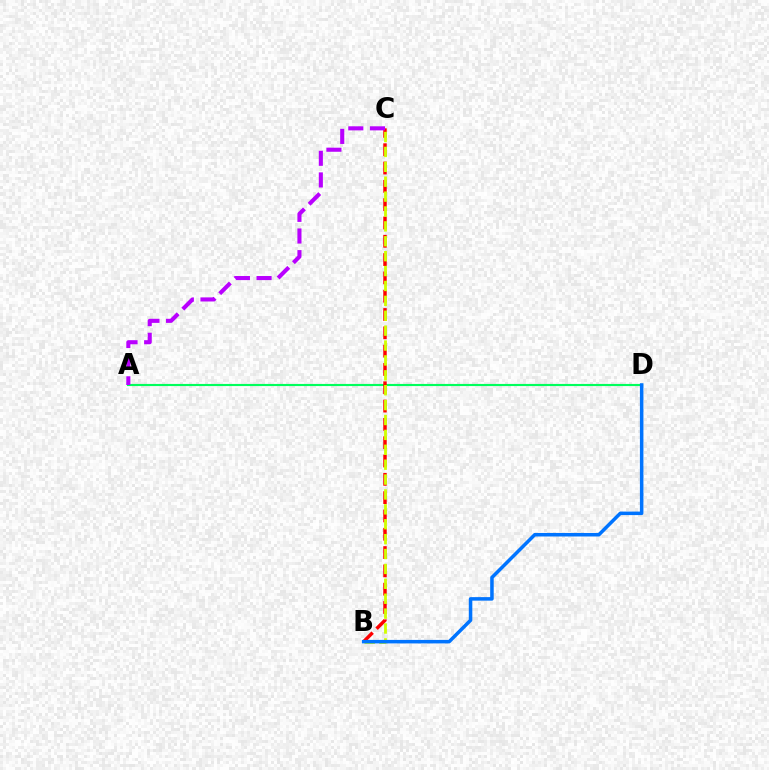{('A', 'D'): [{'color': '#00ff5c', 'line_style': 'solid', 'thickness': 1.54}], ('B', 'C'): [{'color': '#ff0000', 'line_style': 'dashed', 'thickness': 2.49}, {'color': '#d1ff00', 'line_style': 'dashed', 'thickness': 2.02}], ('A', 'C'): [{'color': '#b900ff', 'line_style': 'dashed', 'thickness': 2.94}], ('B', 'D'): [{'color': '#0074ff', 'line_style': 'solid', 'thickness': 2.54}]}